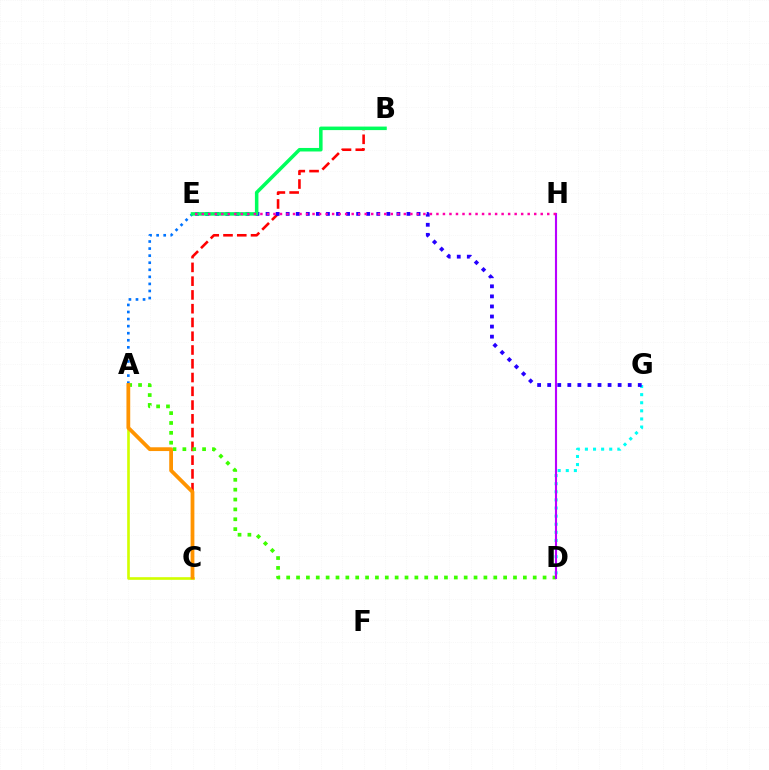{('A', 'E'): [{'color': '#0074ff', 'line_style': 'dotted', 'thickness': 1.92}], ('D', 'G'): [{'color': '#00fff6', 'line_style': 'dotted', 'thickness': 2.2}], ('B', 'C'): [{'color': '#ff0000', 'line_style': 'dashed', 'thickness': 1.87}], ('E', 'G'): [{'color': '#2500ff', 'line_style': 'dotted', 'thickness': 2.73}], ('A', 'C'): [{'color': '#d1ff00', 'line_style': 'solid', 'thickness': 1.91}, {'color': '#ff9400', 'line_style': 'solid', 'thickness': 2.72}], ('B', 'E'): [{'color': '#00ff5c', 'line_style': 'solid', 'thickness': 2.54}], ('A', 'D'): [{'color': '#3dff00', 'line_style': 'dotted', 'thickness': 2.68}], ('D', 'H'): [{'color': '#b900ff', 'line_style': 'solid', 'thickness': 1.53}], ('E', 'H'): [{'color': '#ff00ac', 'line_style': 'dotted', 'thickness': 1.77}]}